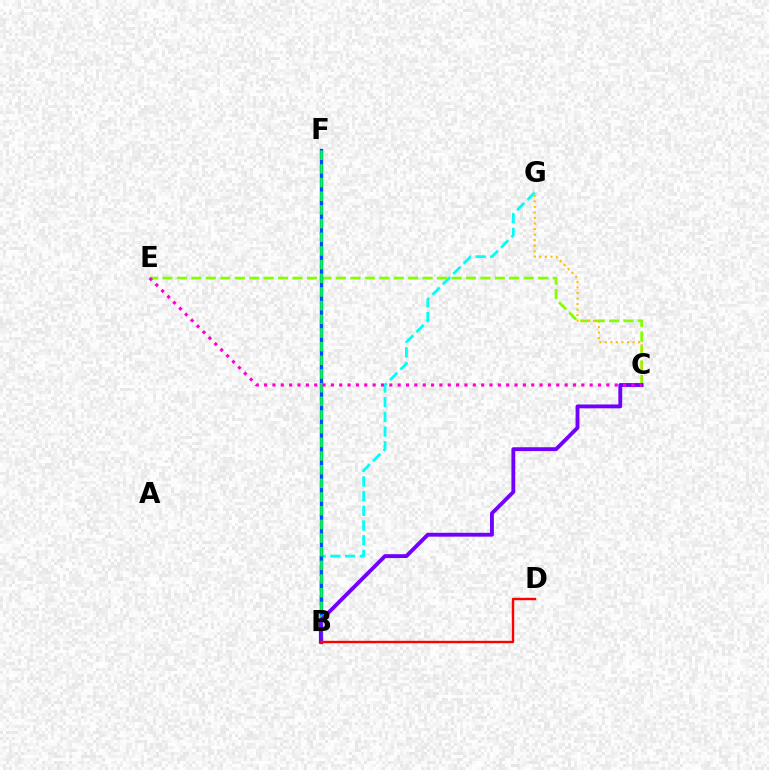{('B', 'G'): [{'color': '#00fff6', 'line_style': 'dashed', 'thickness': 2.0}], ('C', 'E'): [{'color': '#84ff00', 'line_style': 'dashed', 'thickness': 1.96}, {'color': '#ff00cf', 'line_style': 'dotted', 'thickness': 2.27}], ('C', 'G'): [{'color': '#ffbd00', 'line_style': 'dotted', 'thickness': 1.51}], ('B', 'F'): [{'color': '#004bff', 'line_style': 'solid', 'thickness': 2.42}, {'color': '#00ff39', 'line_style': 'dashed', 'thickness': 1.86}], ('B', 'C'): [{'color': '#7200ff', 'line_style': 'solid', 'thickness': 2.78}], ('B', 'D'): [{'color': '#ff0000', 'line_style': 'solid', 'thickness': 1.72}]}